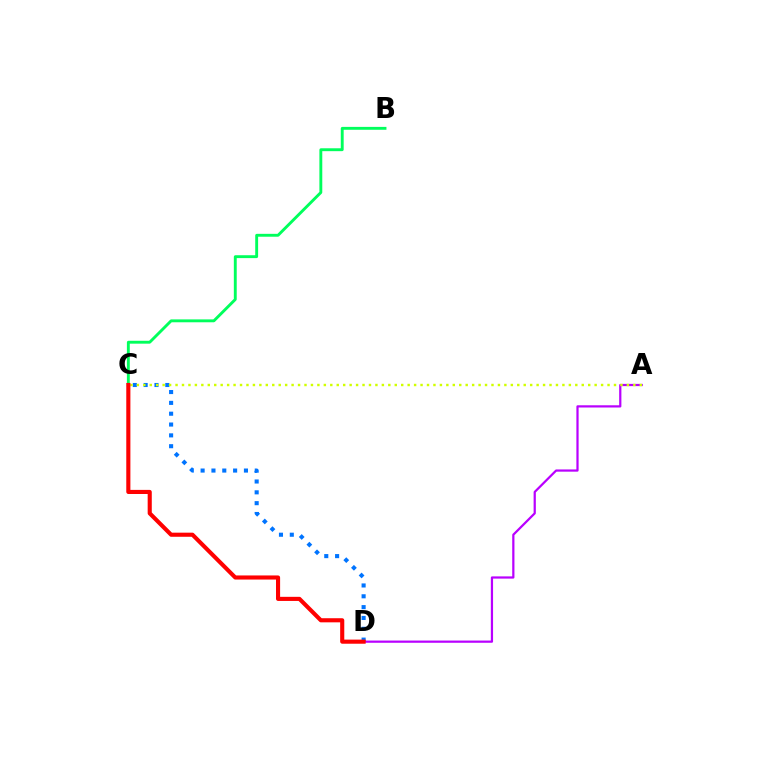{('C', 'D'): [{'color': '#0074ff', 'line_style': 'dotted', 'thickness': 2.94}, {'color': '#ff0000', 'line_style': 'solid', 'thickness': 2.96}], ('A', 'D'): [{'color': '#b900ff', 'line_style': 'solid', 'thickness': 1.6}], ('B', 'C'): [{'color': '#00ff5c', 'line_style': 'solid', 'thickness': 2.08}], ('A', 'C'): [{'color': '#d1ff00', 'line_style': 'dotted', 'thickness': 1.75}]}